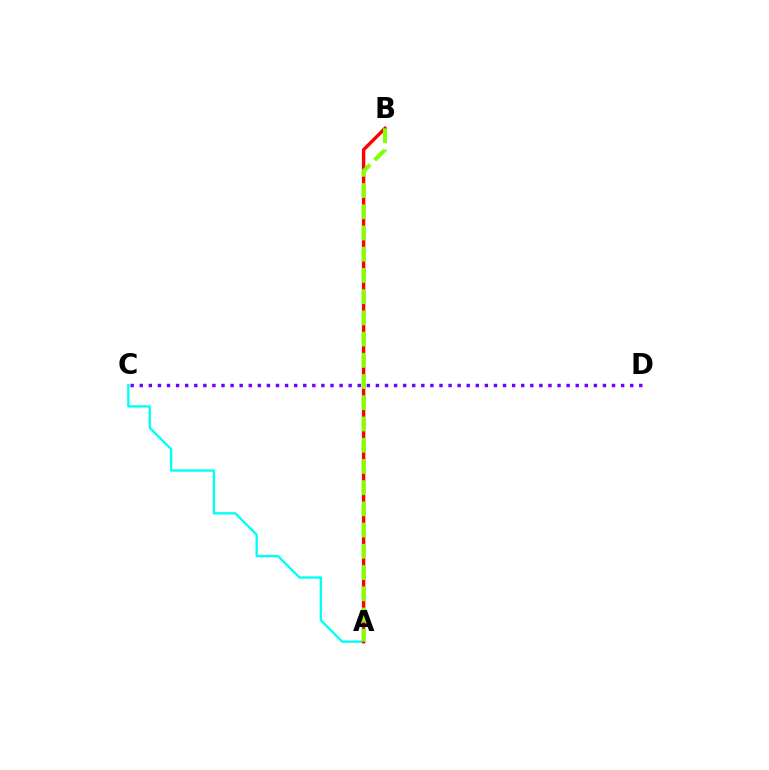{('A', 'C'): [{'color': '#00fff6', 'line_style': 'solid', 'thickness': 1.68}], ('C', 'D'): [{'color': '#7200ff', 'line_style': 'dotted', 'thickness': 2.47}], ('A', 'B'): [{'color': '#ff0000', 'line_style': 'solid', 'thickness': 2.44}, {'color': '#84ff00', 'line_style': 'dashed', 'thickness': 2.88}]}